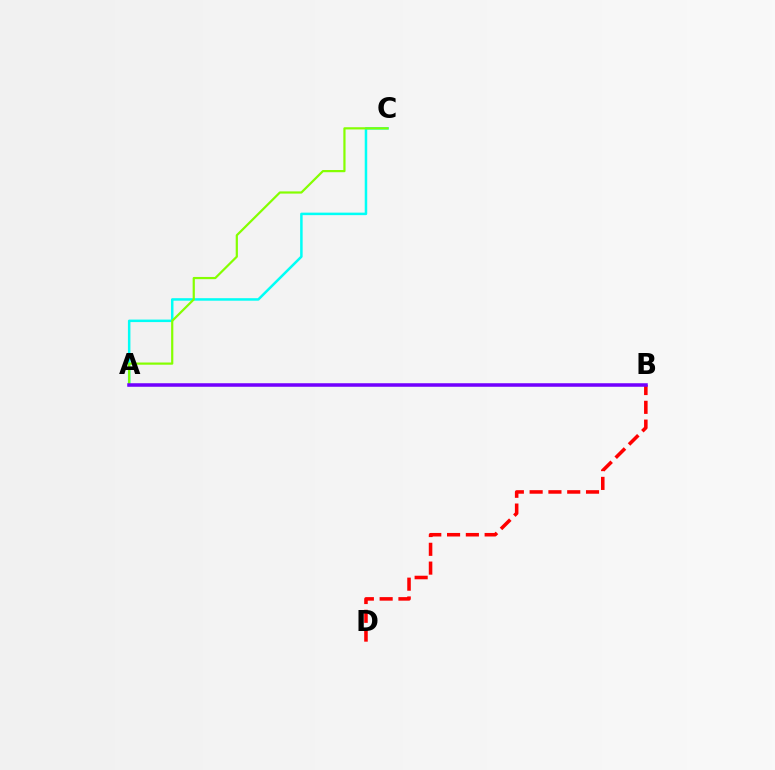{('A', 'C'): [{'color': '#00fff6', 'line_style': 'solid', 'thickness': 1.8}, {'color': '#84ff00', 'line_style': 'solid', 'thickness': 1.59}], ('B', 'D'): [{'color': '#ff0000', 'line_style': 'dashed', 'thickness': 2.55}], ('A', 'B'): [{'color': '#7200ff', 'line_style': 'solid', 'thickness': 2.54}]}